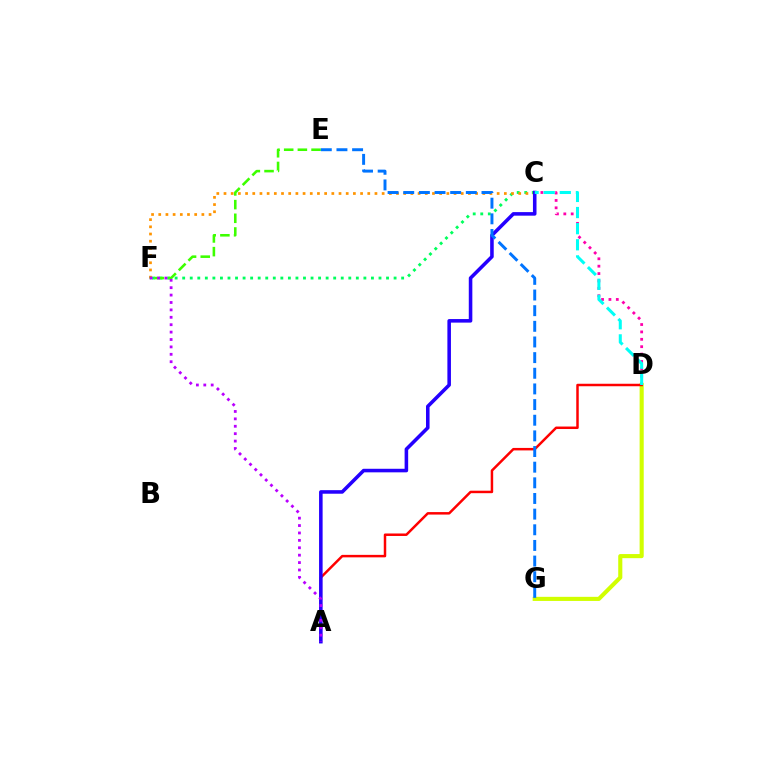{('C', 'F'): [{'color': '#00ff5c', 'line_style': 'dotted', 'thickness': 2.05}, {'color': '#ff9400', 'line_style': 'dotted', 'thickness': 1.95}], ('C', 'D'): [{'color': '#ff00ac', 'line_style': 'dotted', 'thickness': 2.01}, {'color': '#00fff6', 'line_style': 'dashed', 'thickness': 2.19}], ('D', 'G'): [{'color': '#d1ff00', 'line_style': 'solid', 'thickness': 2.96}], ('E', 'F'): [{'color': '#3dff00', 'line_style': 'dashed', 'thickness': 1.86}], ('A', 'D'): [{'color': '#ff0000', 'line_style': 'solid', 'thickness': 1.79}], ('A', 'C'): [{'color': '#2500ff', 'line_style': 'solid', 'thickness': 2.56}], ('A', 'F'): [{'color': '#b900ff', 'line_style': 'dotted', 'thickness': 2.01}], ('E', 'G'): [{'color': '#0074ff', 'line_style': 'dashed', 'thickness': 2.13}]}